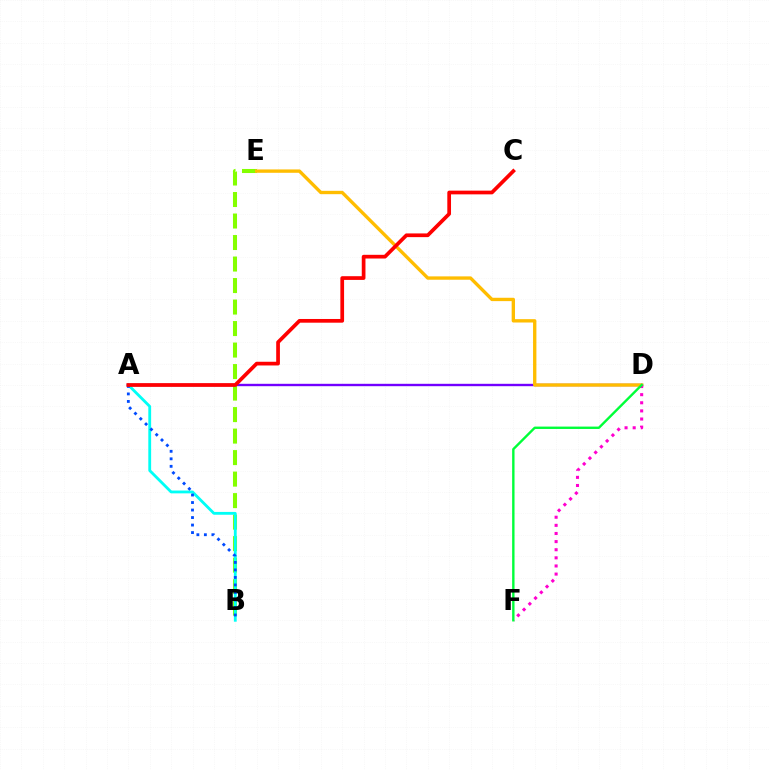{('B', 'E'): [{'color': '#84ff00', 'line_style': 'dashed', 'thickness': 2.92}], ('A', 'B'): [{'color': '#00fff6', 'line_style': 'solid', 'thickness': 2.03}, {'color': '#004bff', 'line_style': 'dotted', 'thickness': 2.04}], ('A', 'D'): [{'color': '#7200ff', 'line_style': 'solid', 'thickness': 1.71}], ('D', 'E'): [{'color': '#ffbd00', 'line_style': 'solid', 'thickness': 2.41}], ('D', 'F'): [{'color': '#ff00cf', 'line_style': 'dotted', 'thickness': 2.21}, {'color': '#00ff39', 'line_style': 'solid', 'thickness': 1.72}], ('A', 'C'): [{'color': '#ff0000', 'line_style': 'solid', 'thickness': 2.67}]}